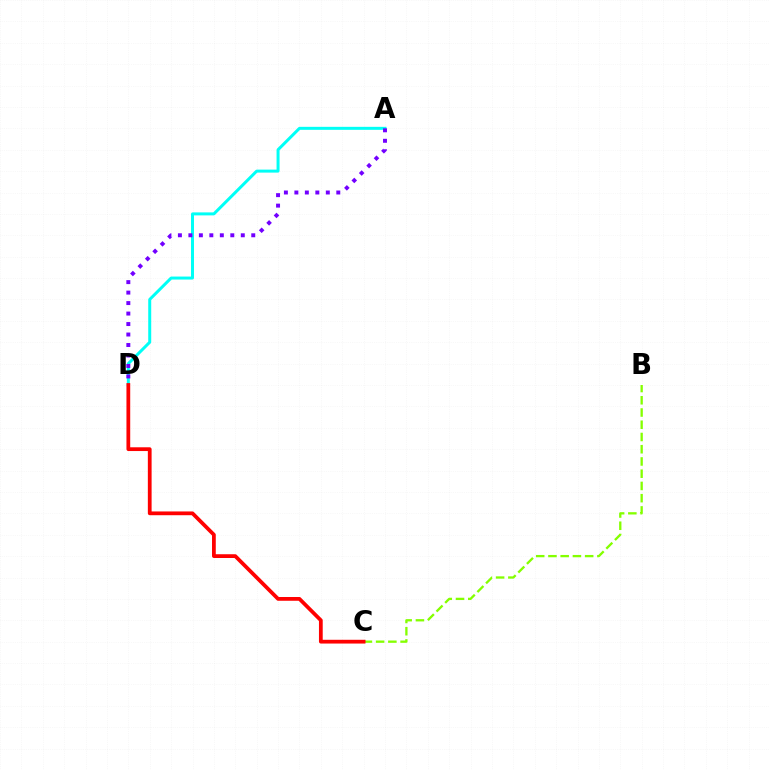{('A', 'D'): [{'color': '#00fff6', 'line_style': 'solid', 'thickness': 2.16}, {'color': '#7200ff', 'line_style': 'dotted', 'thickness': 2.85}], ('B', 'C'): [{'color': '#84ff00', 'line_style': 'dashed', 'thickness': 1.66}], ('C', 'D'): [{'color': '#ff0000', 'line_style': 'solid', 'thickness': 2.71}]}